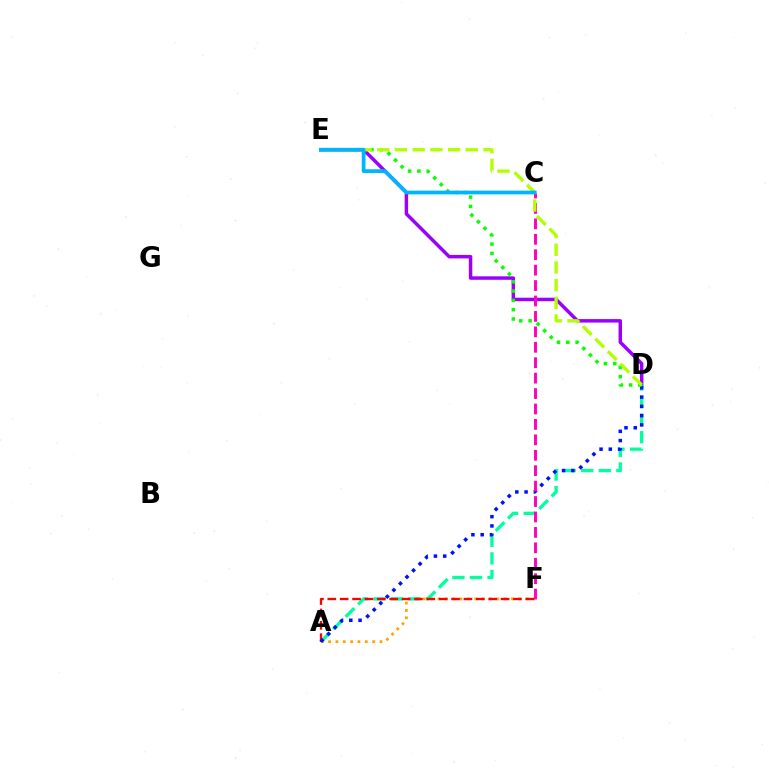{('D', 'E'): [{'color': '#9b00ff', 'line_style': 'solid', 'thickness': 2.5}, {'color': '#08ff00', 'line_style': 'dotted', 'thickness': 2.53}, {'color': '#b3ff00', 'line_style': 'dashed', 'thickness': 2.4}], ('A', 'F'): [{'color': '#ffa500', 'line_style': 'dotted', 'thickness': 2.0}, {'color': '#ff0000', 'line_style': 'dashed', 'thickness': 1.68}], ('A', 'D'): [{'color': '#00ff9d', 'line_style': 'dashed', 'thickness': 2.39}, {'color': '#0010ff', 'line_style': 'dotted', 'thickness': 2.52}], ('C', 'F'): [{'color': '#ff00bd', 'line_style': 'dashed', 'thickness': 2.1}], ('C', 'E'): [{'color': '#00b5ff', 'line_style': 'solid', 'thickness': 2.68}]}